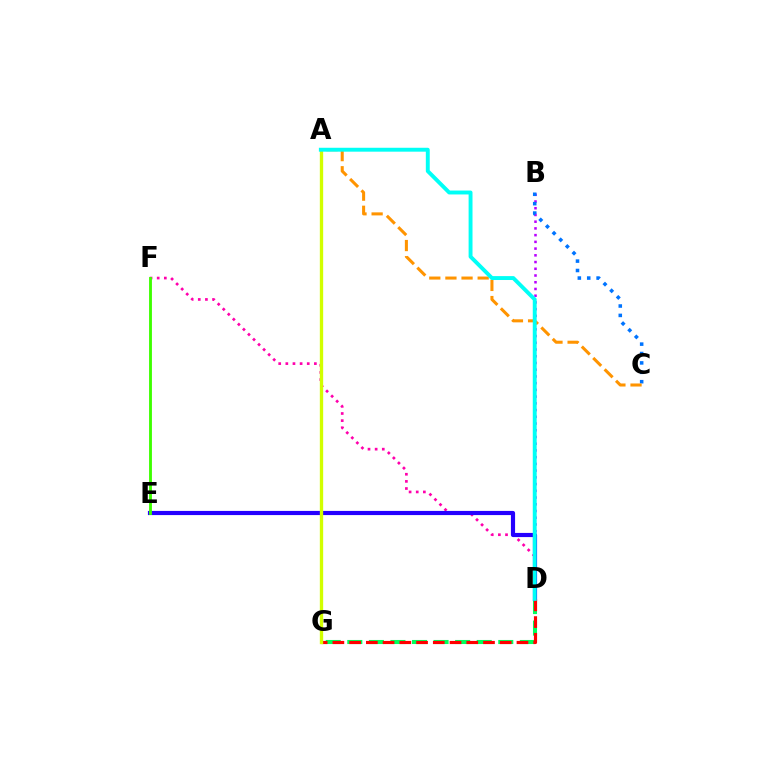{('D', 'F'): [{'color': '#ff00ac', 'line_style': 'dotted', 'thickness': 1.94}], ('B', 'D'): [{'color': '#b900ff', 'line_style': 'dotted', 'thickness': 1.83}], ('D', 'G'): [{'color': '#00ff5c', 'line_style': 'dashed', 'thickness': 2.93}, {'color': '#ff0000', 'line_style': 'dashed', 'thickness': 2.27}], ('D', 'E'): [{'color': '#2500ff', 'line_style': 'solid', 'thickness': 2.99}], ('B', 'C'): [{'color': '#0074ff', 'line_style': 'dotted', 'thickness': 2.55}], ('A', 'G'): [{'color': '#d1ff00', 'line_style': 'solid', 'thickness': 2.4}], ('A', 'C'): [{'color': '#ff9400', 'line_style': 'dashed', 'thickness': 2.19}], ('A', 'D'): [{'color': '#00fff6', 'line_style': 'solid', 'thickness': 2.81}], ('E', 'F'): [{'color': '#3dff00', 'line_style': 'solid', 'thickness': 2.05}]}